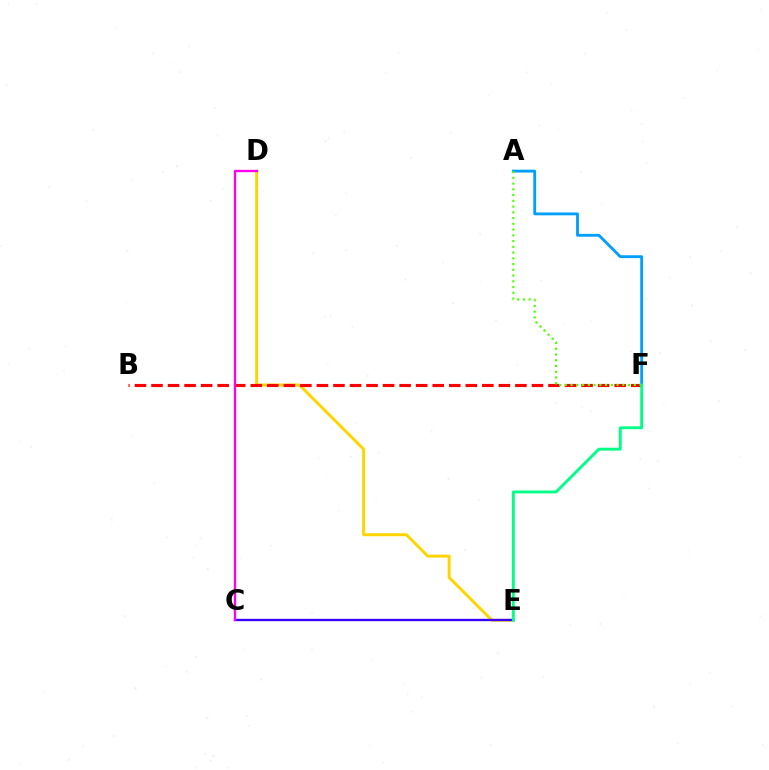{('D', 'E'): [{'color': '#ffd500', 'line_style': 'solid', 'thickness': 2.14}], ('C', 'E'): [{'color': '#3700ff', 'line_style': 'solid', 'thickness': 1.69}], ('B', 'F'): [{'color': '#ff0000', 'line_style': 'dashed', 'thickness': 2.25}], ('A', 'F'): [{'color': '#009eff', 'line_style': 'solid', 'thickness': 2.05}, {'color': '#4fff00', 'line_style': 'dotted', 'thickness': 1.56}], ('C', 'D'): [{'color': '#ff00ed', 'line_style': 'solid', 'thickness': 1.68}], ('E', 'F'): [{'color': '#00ff86', 'line_style': 'solid', 'thickness': 2.07}]}